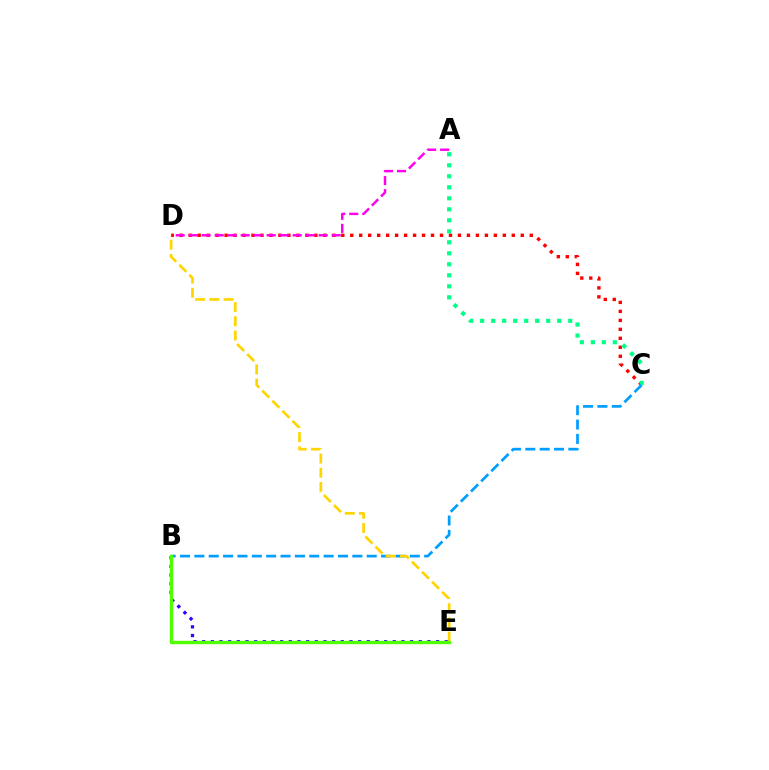{('C', 'D'): [{'color': '#ff0000', 'line_style': 'dotted', 'thickness': 2.44}], ('B', 'E'): [{'color': '#3700ff', 'line_style': 'dotted', 'thickness': 2.35}, {'color': '#4fff00', 'line_style': 'solid', 'thickness': 2.41}], ('A', 'D'): [{'color': '#ff00ed', 'line_style': 'dashed', 'thickness': 1.77}], ('A', 'C'): [{'color': '#00ff86', 'line_style': 'dotted', 'thickness': 2.99}], ('B', 'C'): [{'color': '#009eff', 'line_style': 'dashed', 'thickness': 1.95}], ('D', 'E'): [{'color': '#ffd500', 'line_style': 'dashed', 'thickness': 1.94}]}